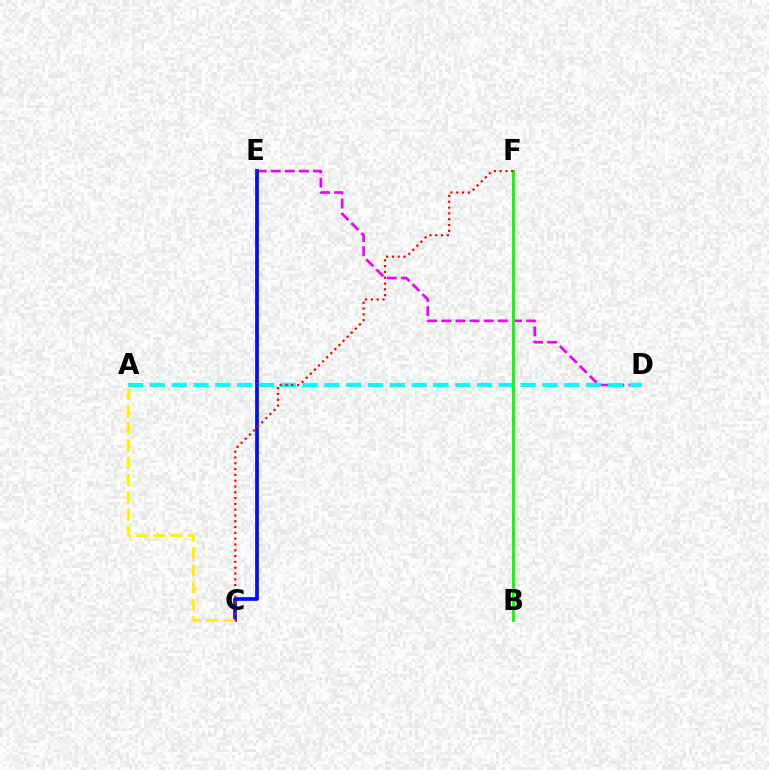{('D', 'E'): [{'color': '#ee00ff', 'line_style': 'dashed', 'thickness': 1.92}], ('C', 'E'): [{'color': '#0010ff', 'line_style': 'solid', 'thickness': 2.69}], ('A', 'D'): [{'color': '#00fff6', 'line_style': 'dashed', 'thickness': 2.96}], ('A', 'C'): [{'color': '#fcf500', 'line_style': 'dashed', 'thickness': 2.34}], ('B', 'F'): [{'color': '#08ff00', 'line_style': 'solid', 'thickness': 2.09}], ('C', 'F'): [{'color': '#ff0000', 'line_style': 'dotted', 'thickness': 1.58}]}